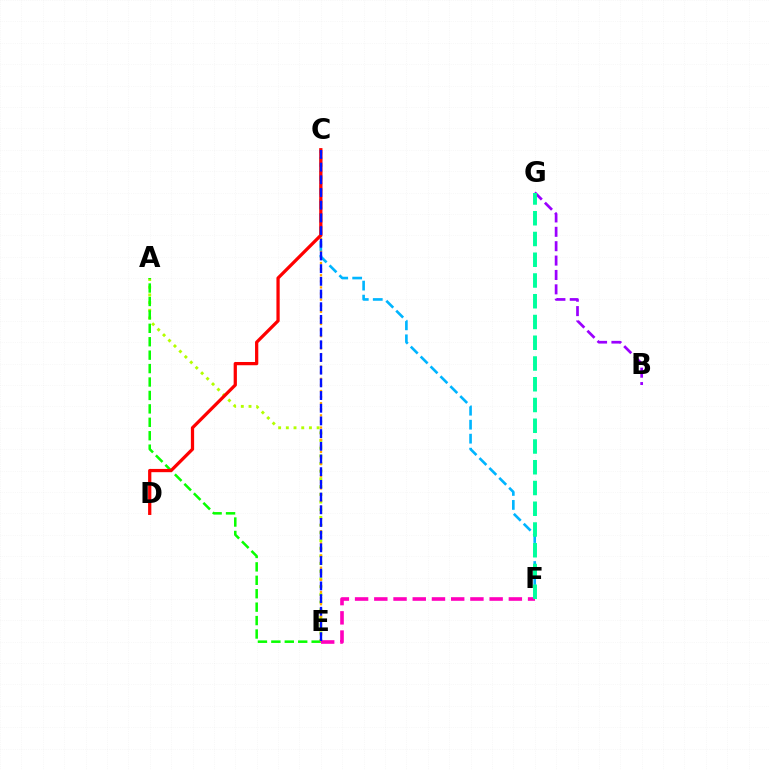{('A', 'E'): [{'color': '#b3ff00', 'line_style': 'dotted', 'thickness': 2.09}, {'color': '#08ff00', 'line_style': 'dashed', 'thickness': 1.82}], ('C', 'E'): [{'color': '#ffa500', 'line_style': 'dotted', 'thickness': 1.66}, {'color': '#0010ff', 'line_style': 'dashed', 'thickness': 1.72}], ('C', 'F'): [{'color': '#00b5ff', 'line_style': 'dashed', 'thickness': 1.9}], ('E', 'F'): [{'color': '#ff00bd', 'line_style': 'dashed', 'thickness': 2.61}], ('B', 'G'): [{'color': '#9b00ff', 'line_style': 'dashed', 'thickness': 1.95}], ('F', 'G'): [{'color': '#00ff9d', 'line_style': 'dashed', 'thickness': 2.82}], ('C', 'D'): [{'color': '#ff0000', 'line_style': 'solid', 'thickness': 2.34}]}